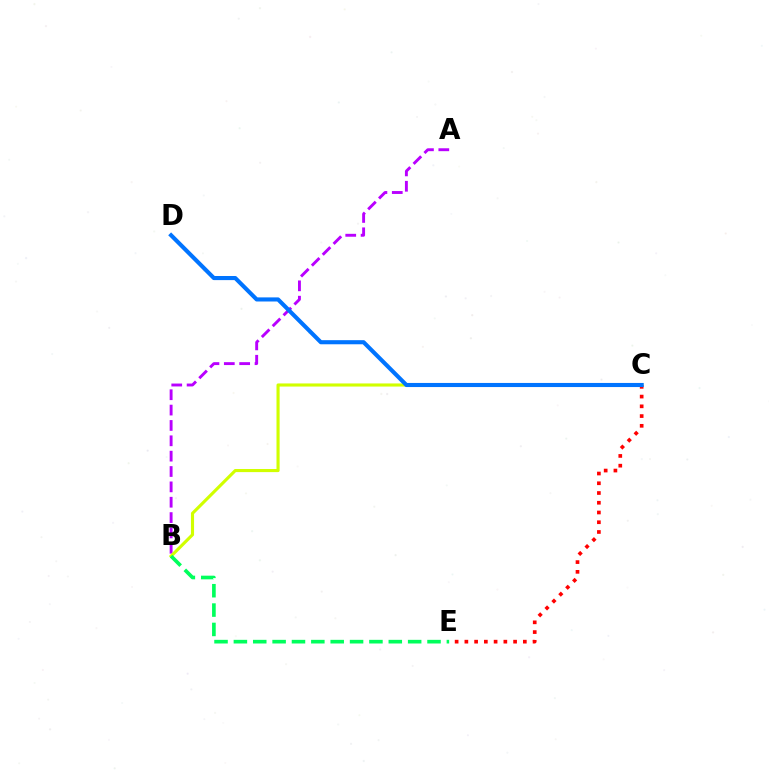{('A', 'B'): [{'color': '#b900ff', 'line_style': 'dashed', 'thickness': 2.09}], ('C', 'E'): [{'color': '#ff0000', 'line_style': 'dotted', 'thickness': 2.65}], ('B', 'C'): [{'color': '#d1ff00', 'line_style': 'solid', 'thickness': 2.25}], ('B', 'E'): [{'color': '#00ff5c', 'line_style': 'dashed', 'thickness': 2.63}], ('C', 'D'): [{'color': '#0074ff', 'line_style': 'solid', 'thickness': 2.96}]}